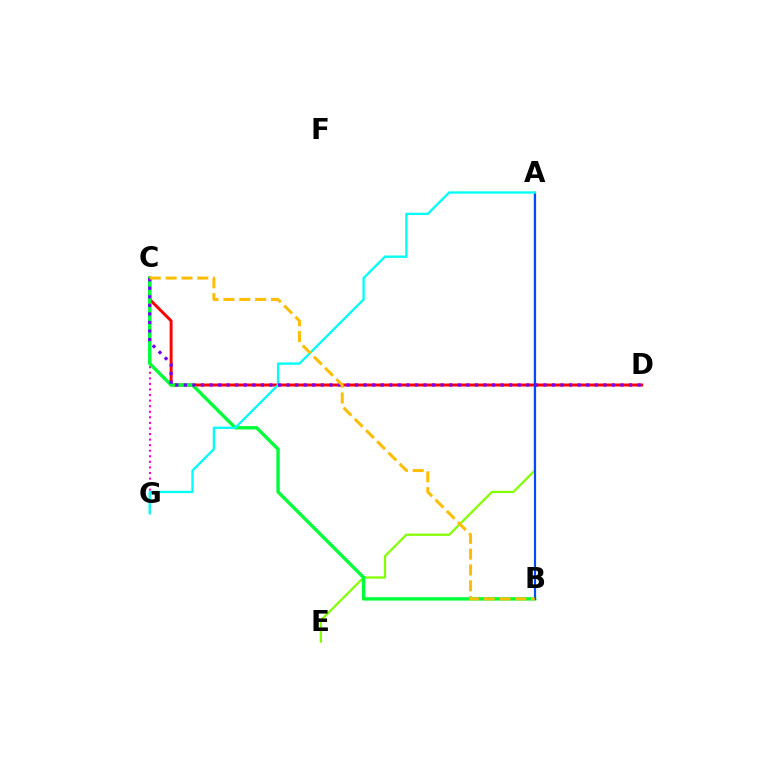{('A', 'E'): [{'color': '#84ff00', 'line_style': 'solid', 'thickness': 1.61}], ('C', 'G'): [{'color': '#ff00cf', 'line_style': 'dotted', 'thickness': 1.51}], ('C', 'D'): [{'color': '#ff0000', 'line_style': 'solid', 'thickness': 2.13}, {'color': '#7200ff', 'line_style': 'dotted', 'thickness': 2.33}], ('B', 'C'): [{'color': '#00ff39', 'line_style': 'solid', 'thickness': 2.43}, {'color': '#ffbd00', 'line_style': 'dashed', 'thickness': 2.15}], ('A', 'B'): [{'color': '#004bff', 'line_style': 'solid', 'thickness': 1.57}], ('A', 'G'): [{'color': '#00fff6', 'line_style': 'solid', 'thickness': 1.68}]}